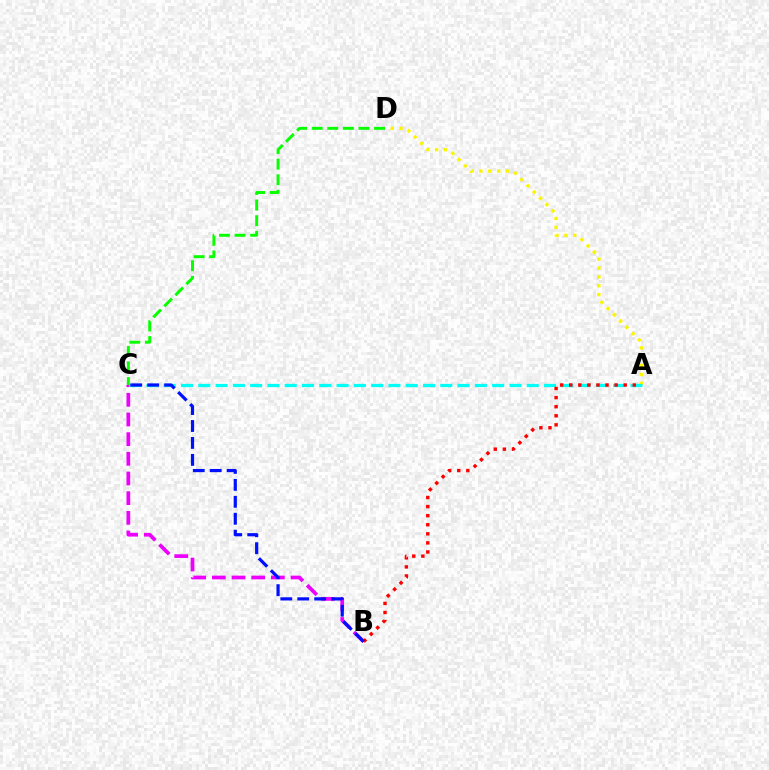{('A', 'D'): [{'color': '#fcf500', 'line_style': 'dotted', 'thickness': 2.41}], ('B', 'C'): [{'color': '#ee00ff', 'line_style': 'dashed', 'thickness': 2.67}, {'color': '#0010ff', 'line_style': 'dashed', 'thickness': 2.3}], ('A', 'C'): [{'color': '#00fff6', 'line_style': 'dashed', 'thickness': 2.35}], ('A', 'B'): [{'color': '#ff0000', 'line_style': 'dotted', 'thickness': 2.47}], ('C', 'D'): [{'color': '#08ff00', 'line_style': 'dashed', 'thickness': 2.12}]}